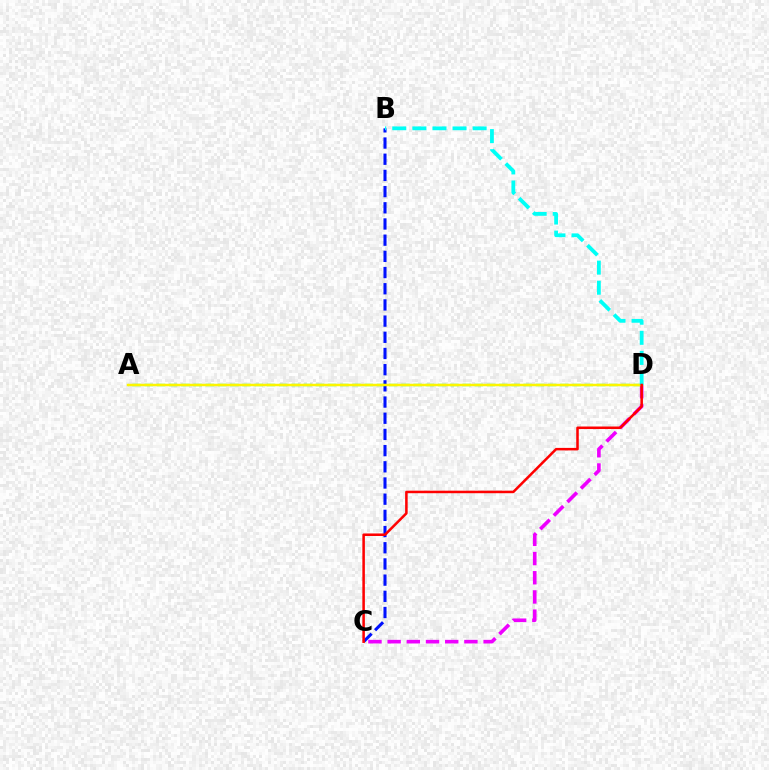{('B', 'C'): [{'color': '#0010ff', 'line_style': 'dashed', 'thickness': 2.2}], ('C', 'D'): [{'color': '#ee00ff', 'line_style': 'dashed', 'thickness': 2.61}, {'color': '#ff0000', 'line_style': 'solid', 'thickness': 1.82}], ('A', 'D'): [{'color': '#08ff00', 'line_style': 'dashed', 'thickness': 1.66}, {'color': '#fcf500', 'line_style': 'solid', 'thickness': 1.76}], ('B', 'D'): [{'color': '#00fff6', 'line_style': 'dashed', 'thickness': 2.73}]}